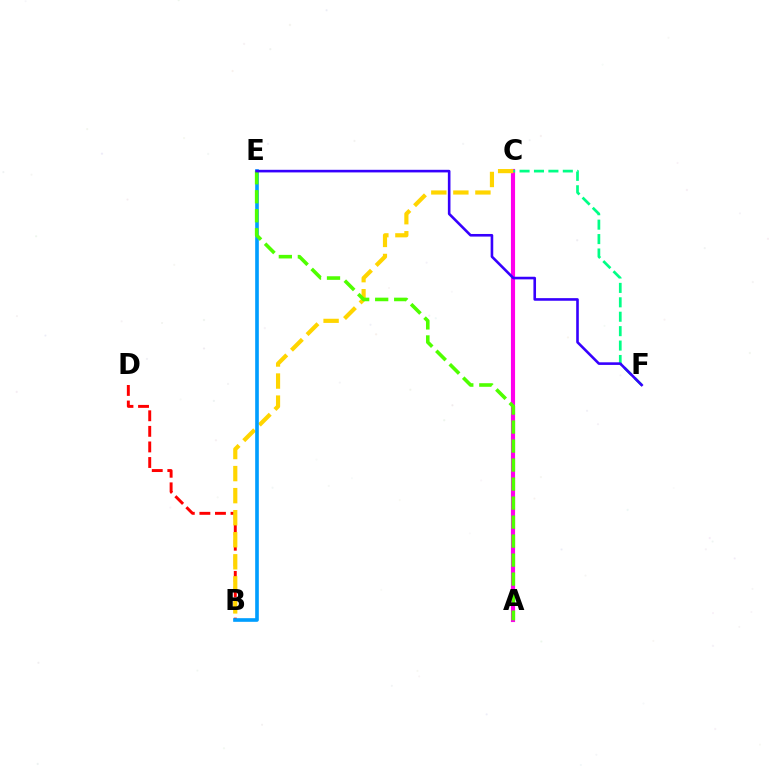{('B', 'D'): [{'color': '#ff0000', 'line_style': 'dashed', 'thickness': 2.12}], ('A', 'C'): [{'color': '#ff00ed', 'line_style': 'solid', 'thickness': 2.97}], ('B', 'C'): [{'color': '#ffd500', 'line_style': 'dashed', 'thickness': 3.0}], ('B', 'E'): [{'color': '#009eff', 'line_style': 'solid', 'thickness': 2.62}], ('A', 'E'): [{'color': '#4fff00', 'line_style': 'dashed', 'thickness': 2.58}], ('C', 'F'): [{'color': '#00ff86', 'line_style': 'dashed', 'thickness': 1.96}], ('E', 'F'): [{'color': '#3700ff', 'line_style': 'solid', 'thickness': 1.88}]}